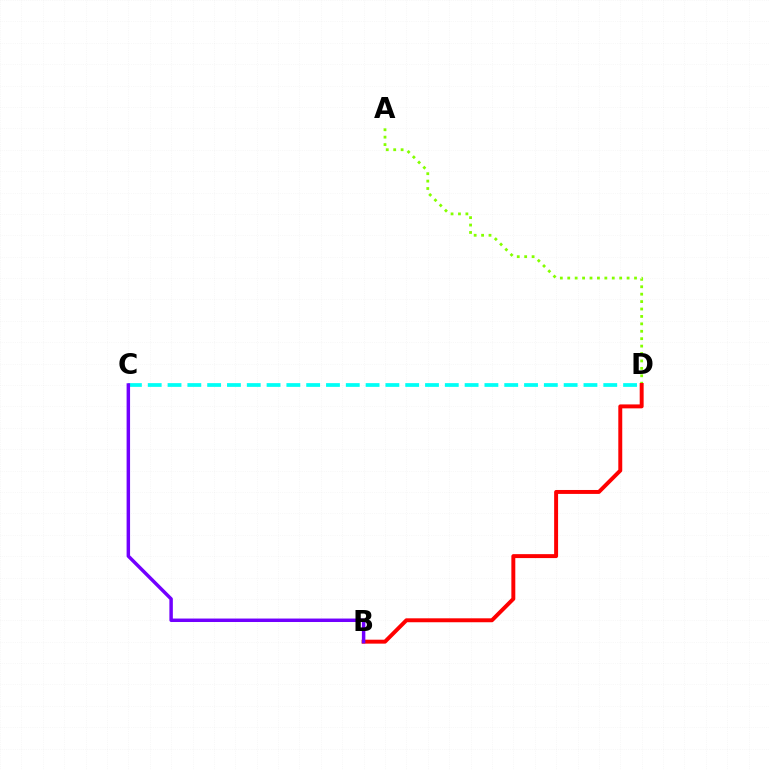{('A', 'D'): [{'color': '#84ff00', 'line_style': 'dotted', 'thickness': 2.02}], ('C', 'D'): [{'color': '#00fff6', 'line_style': 'dashed', 'thickness': 2.69}], ('B', 'D'): [{'color': '#ff0000', 'line_style': 'solid', 'thickness': 2.84}], ('B', 'C'): [{'color': '#7200ff', 'line_style': 'solid', 'thickness': 2.5}]}